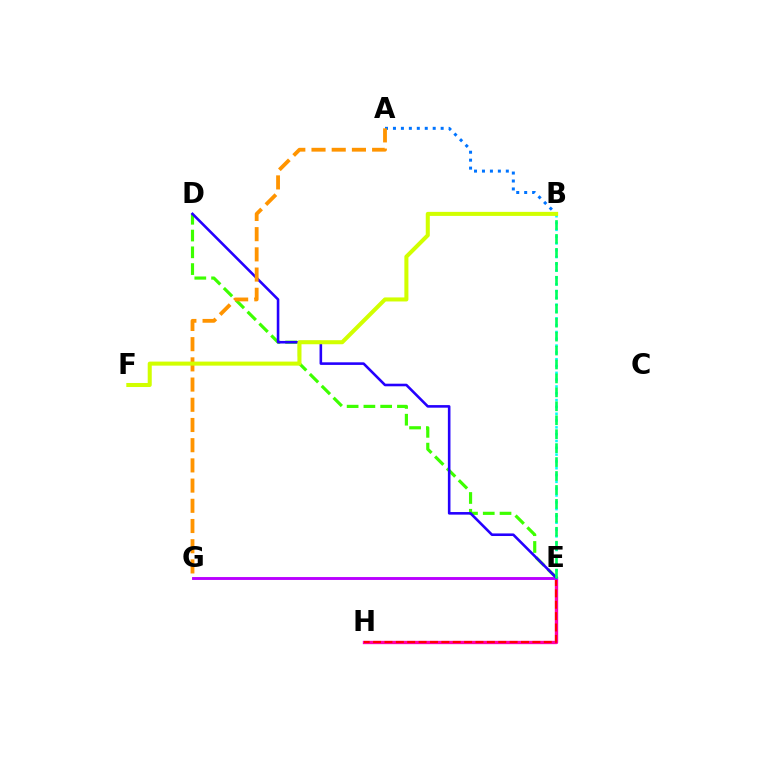{('E', 'H'): [{'color': '#ff00ac', 'line_style': 'solid', 'thickness': 2.4}, {'color': '#ff0000', 'line_style': 'dashed', 'thickness': 1.55}], ('D', 'E'): [{'color': '#3dff00', 'line_style': 'dashed', 'thickness': 2.28}, {'color': '#2500ff', 'line_style': 'solid', 'thickness': 1.87}], ('A', 'B'): [{'color': '#0074ff', 'line_style': 'dotted', 'thickness': 2.16}], ('E', 'G'): [{'color': '#b900ff', 'line_style': 'solid', 'thickness': 2.08}], ('B', 'E'): [{'color': '#00fff6', 'line_style': 'dotted', 'thickness': 1.85}, {'color': '#00ff5c', 'line_style': 'dashed', 'thickness': 1.89}], ('A', 'G'): [{'color': '#ff9400', 'line_style': 'dashed', 'thickness': 2.74}], ('B', 'F'): [{'color': '#d1ff00', 'line_style': 'solid', 'thickness': 2.91}]}